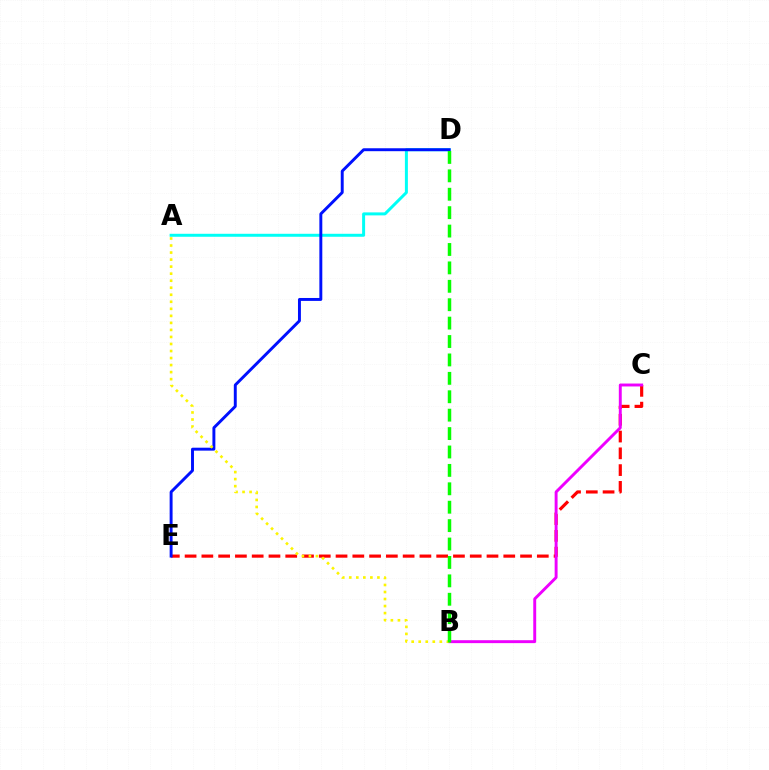{('A', 'D'): [{'color': '#00fff6', 'line_style': 'solid', 'thickness': 2.15}], ('C', 'E'): [{'color': '#ff0000', 'line_style': 'dashed', 'thickness': 2.28}], ('D', 'E'): [{'color': '#0010ff', 'line_style': 'solid', 'thickness': 2.11}], ('B', 'C'): [{'color': '#ee00ff', 'line_style': 'solid', 'thickness': 2.11}], ('A', 'B'): [{'color': '#fcf500', 'line_style': 'dotted', 'thickness': 1.91}], ('B', 'D'): [{'color': '#08ff00', 'line_style': 'dashed', 'thickness': 2.5}]}